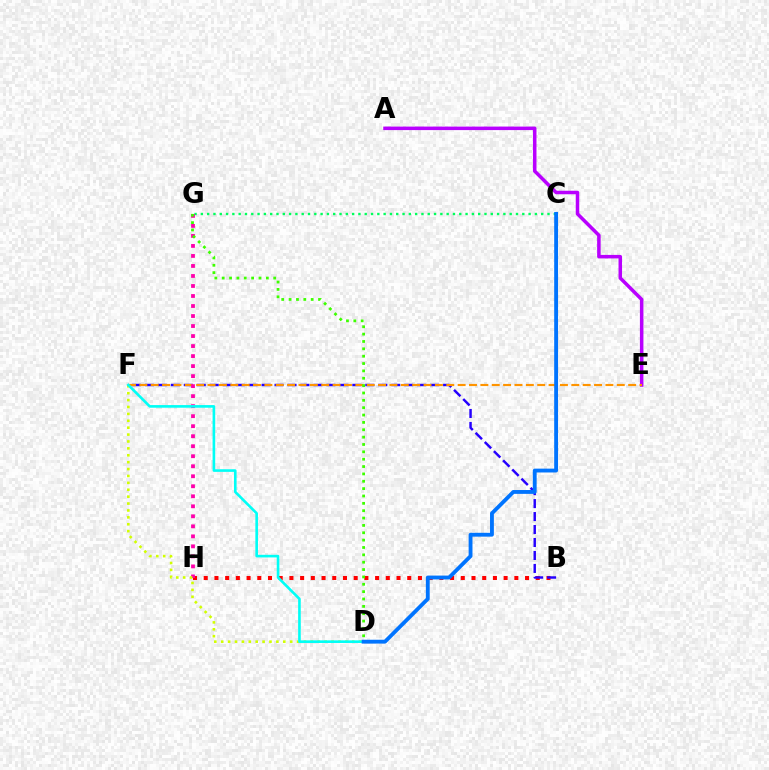{('B', 'H'): [{'color': '#ff0000', 'line_style': 'dotted', 'thickness': 2.91}], ('A', 'E'): [{'color': '#b900ff', 'line_style': 'solid', 'thickness': 2.53}], ('B', 'F'): [{'color': '#2500ff', 'line_style': 'dashed', 'thickness': 1.76}], ('C', 'G'): [{'color': '#00ff5c', 'line_style': 'dotted', 'thickness': 1.71}], ('E', 'F'): [{'color': '#ff9400', 'line_style': 'dashed', 'thickness': 1.54}], ('G', 'H'): [{'color': '#ff00ac', 'line_style': 'dotted', 'thickness': 2.72}], ('D', 'F'): [{'color': '#d1ff00', 'line_style': 'dotted', 'thickness': 1.87}, {'color': '#00fff6', 'line_style': 'solid', 'thickness': 1.89}], ('D', 'G'): [{'color': '#3dff00', 'line_style': 'dotted', 'thickness': 2.0}], ('C', 'D'): [{'color': '#0074ff', 'line_style': 'solid', 'thickness': 2.77}]}